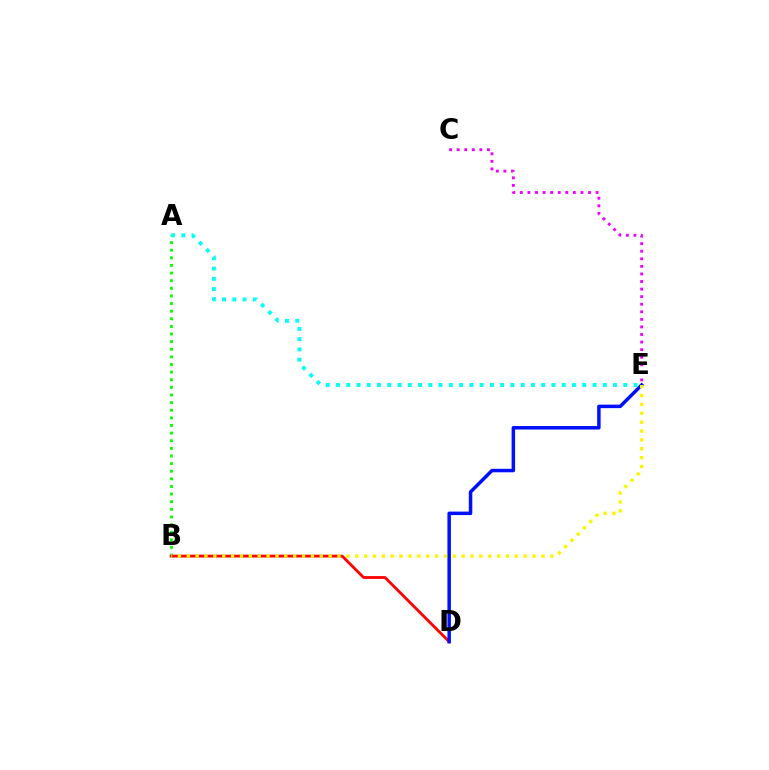{('A', 'B'): [{'color': '#08ff00', 'line_style': 'dotted', 'thickness': 2.07}], ('B', 'D'): [{'color': '#ff0000', 'line_style': 'solid', 'thickness': 2.03}], ('D', 'E'): [{'color': '#0010ff', 'line_style': 'solid', 'thickness': 2.51}], ('A', 'E'): [{'color': '#00fff6', 'line_style': 'dotted', 'thickness': 2.79}], ('B', 'E'): [{'color': '#fcf500', 'line_style': 'dotted', 'thickness': 2.41}], ('C', 'E'): [{'color': '#ee00ff', 'line_style': 'dotted', 'thickness': 2.06}]}